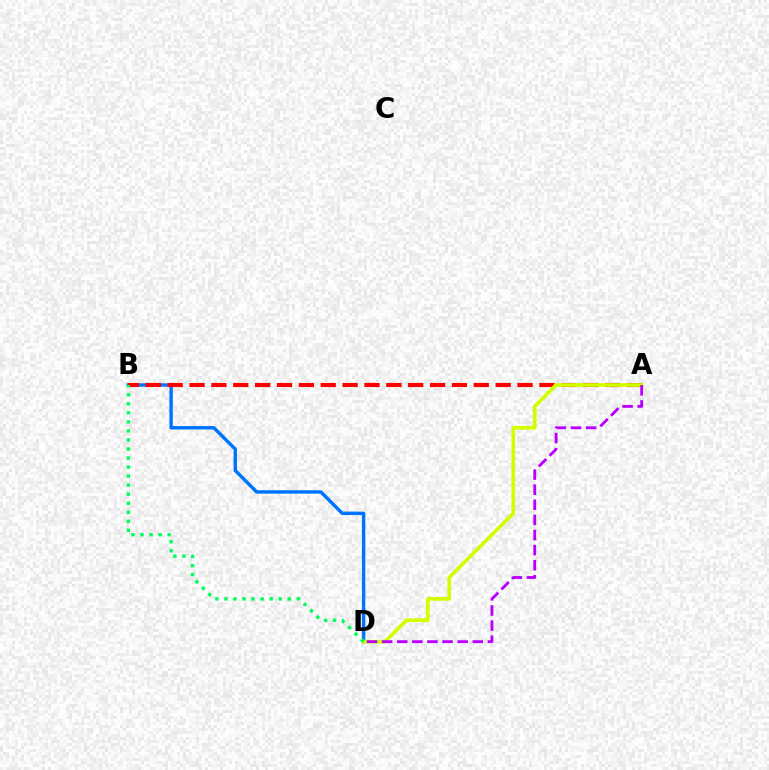{('B', 'D'): [{'color': '#0074ff', 'line_style': 'solid', 'thickness': 2.46}, {'color': '#00ff5c', 'line_style': 'dotted', 'thickness': 2.46}], ('A', 'B'): [{'color': '#ff0000', 'line_style': 'dashed', 'thickness': 2.97}], ('A', 'D'): [{'color': '#d1ff00', 'line_style': 'solid', 'thickness': 2.65}, {'color': '#b900ff', 'line_style': 'dashed', 'thickness': 2.05}]}